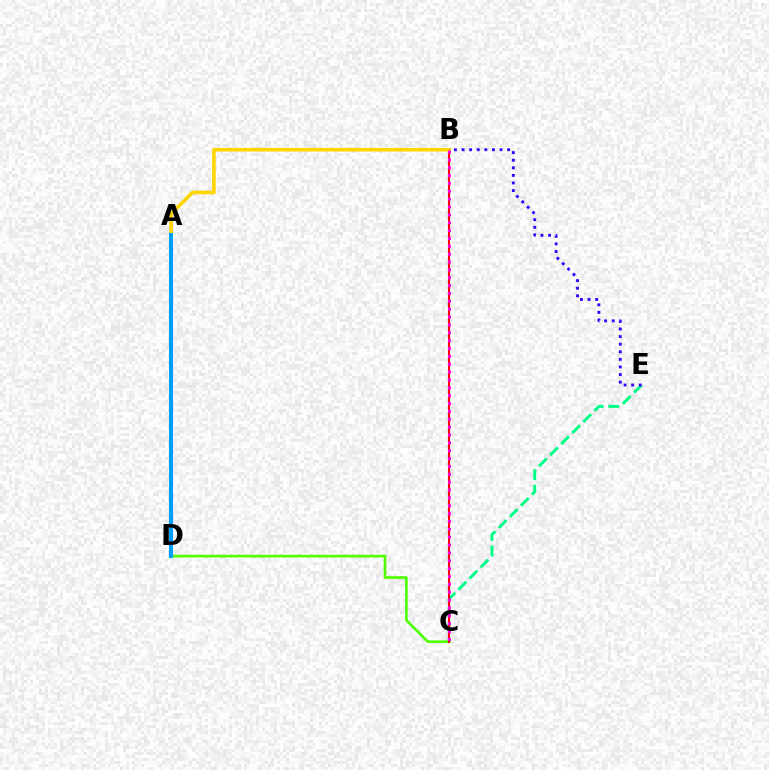{('C', 'E'): [{'color': '#00ff86', 'line_style': 'dashed', 'thickness': 2.13}], ('C', 'D'): [{'color': '#4fff00', 'line_style': 'solid', 'thickness': 1.91}], ('B', 'C'): [{'color': '#ff0000', 'line_style': 'solid', 'thickness': 1.52}, {'color': '#ff00ed', 'line_style': 'dotted', 'thickness': 2.14}], ('A', 'B'): [{'color': '#ffd500', 'line_style': 'solid', 'thickness': 2.57}], ('B', 'E'): [{'color': '#3700ff', 'line_style': 'dotted', 'thickness': 2.06}], ('A', 'D'): [{'color': '#009eff', 'line_style': 'solid', 'thickness': 2.94}]}